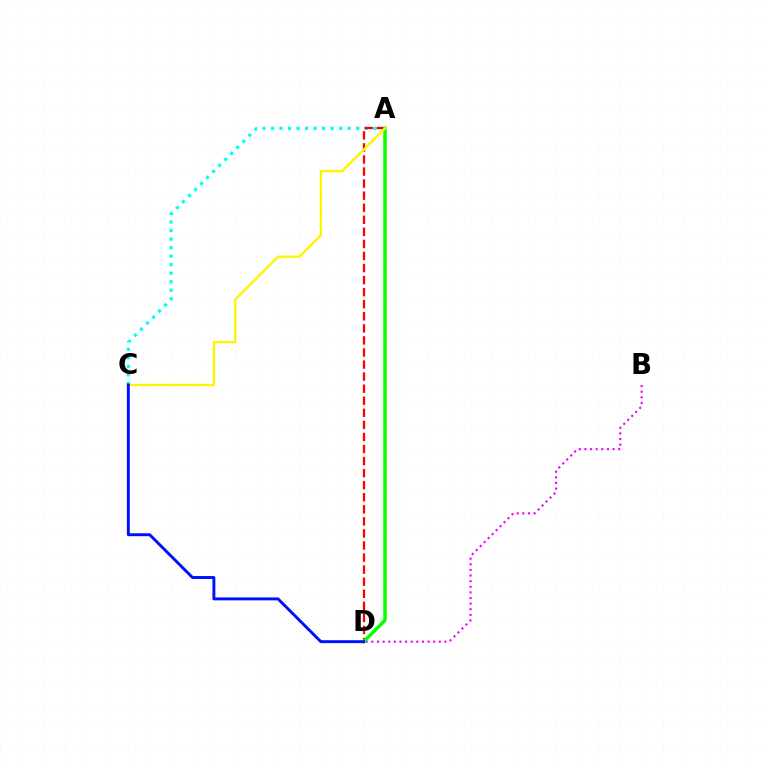{('A', 'C'): [{'color': '#00fff6', 'line_style': 'dotted', 'thickness': 2.32}, {'color': '#fcf500', 'line_style': 'solid', 'thickness': 1.68}], ('A', 'D'): [{'color': '#ff0000', 'line_style': 'dashed', 'thickness': 1.64}, {'color': '#08ff00', 'line_style': 'solid', 'thickness': 2.51}], ('B', 'D'): [{'color': '#ee00ff', 'line_style': 'dotted', 'thickness': 1.53}], ('C', 'D'): [{'color': '#0010ff', 'line_style': 'solid', 'thickness': 2.11}]}